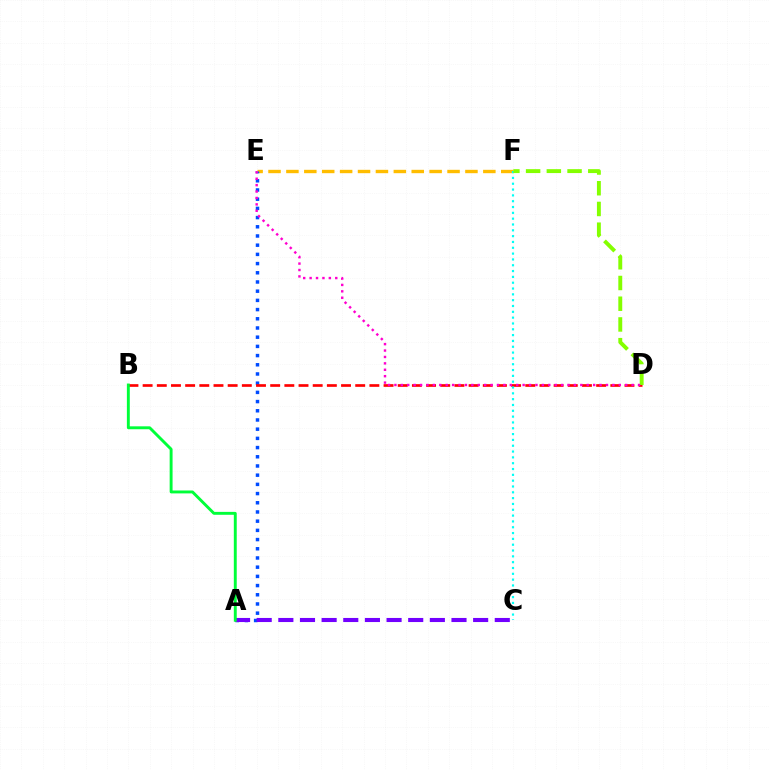{('E', 'F'): [{'color': '#ffbd00', 'line_style': 'dashed', 'thickness': 2.43}], ('A', 'E'): [{'color': '#004bff', 'line_style': 'dotted', 'thickness': 2.5}], ('B', 'D'): [{'color': '#ff0000', 'line_style': 'dashed', 'thickness': 1.93}], ('C', 'F'): [{'color': '#00fff6', 'line_style': 'dotted', 'thickness': 1.58}], ('A', 'C'): [{'color': '#7200ff', 'line_style': 'dashed', 'thickness': 2.94}], ('A', 'B'): [{'color': '#00ff39', 'line_style': 'solid', 'thickness': 2.1}], ('D', 'F'): [{'color': '#84ff00', 'line_style': 'dashed', 'thickness': 2.82}], ('D', 'E'): [{'color': '#ff00cf', 'line_style': 'dotted', 'thickness': 1.74}]}